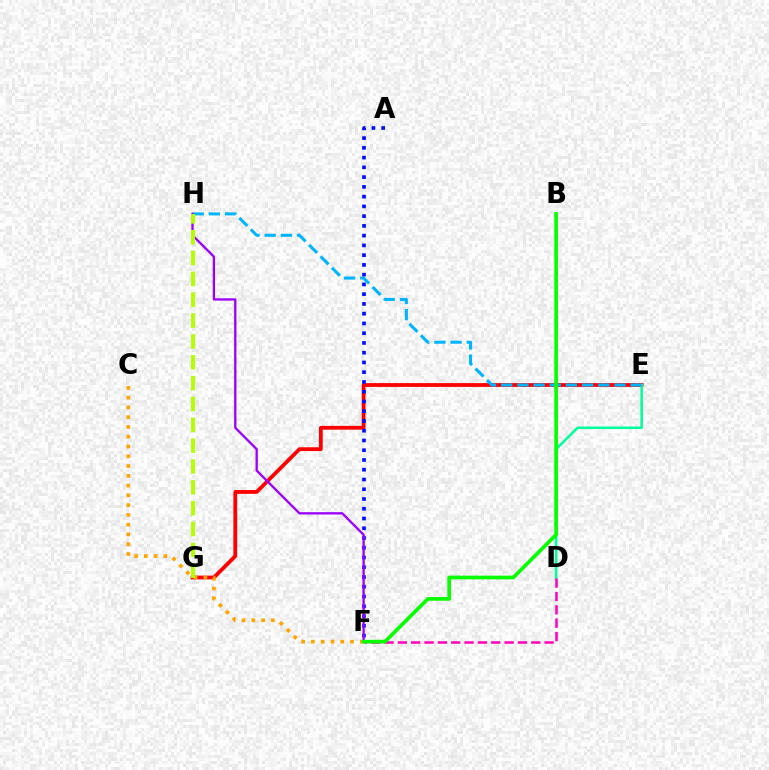{('E', 'G'): [{'color': '#ff0000', 'line_style': 'solid', 'thickness': 2.72}], ('D', 'E'): [{'color': '#00ff9d', 'line_style': 'solid', 'thickness': 1.83}], ('D', 'F'): [{'color': '#ff00bd', 'line_style': 'dashed', 'thickness': 1.81}], ('C', 'F'): [{'color': '#ffa500', 'line_style': 'dotted', 'thickness': 2.66}], ('E', 'H'): [{'color': '#00b5ff', 'line_style': 'dashed', 'thickness': 2.2}], ('A', 'F'): [{'color': '#0010ff', 'line_style': 'dotted', 'thickness': 2.65}], ('F', 'H'): [{'color': '#9b00ff', 'line_style': 'solid', 'thickness': 1.67}], ('G', 'H'): [{'color': '#b3ff00', 'line_style': 'dashed', 'thickness': 2.83}], ('B', 'F'): [{'color': '#08ff00', 'line_style': 'solid', 'thickness': 2.65}]}